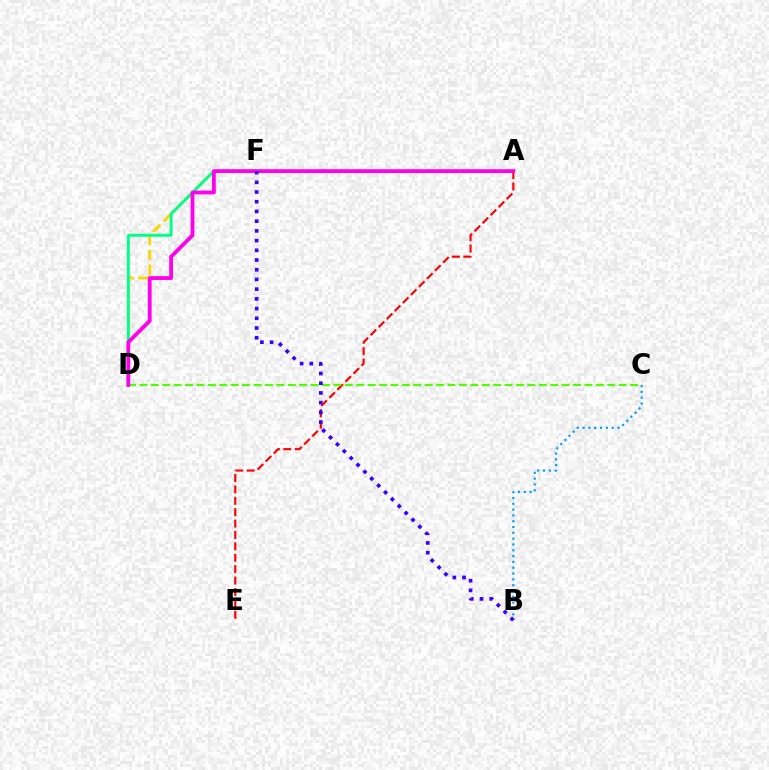{('A', 'E'): [{'color': '#ff0000', 'line_style': 'dashed', 'thickness': 1.55}], ('D', 'F'): [{'color': '#ffd500', 'line_style': 'dashed', 'thickness': 2.01}, {'color': '#00ff86', 'line_style': 'solid', 'thickness': 2.09}], ('B', 'C'): [{'color': '#009eff', 'line_style': 'dotted', 'thickness': 1.58}], ('C', 'D'): [{'color': '#4fff00', 'line_style': 'dashed', 'thickness': 1.55}], ('A', 'D'): [{'color': '#ff00ed', 'line_style': 'solid', 'thickness': 2.74}], ('B', 'F'): [{'color': '#3700ff', 'line_style': 'dotted', 'thickness': 2.64}]}